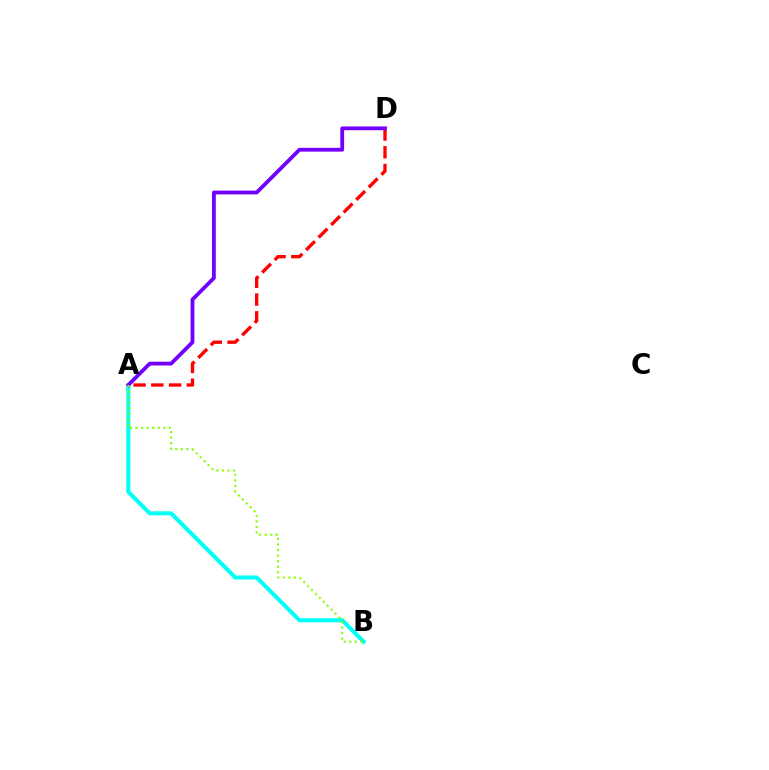{('A', 'B'): [{'color': '#00fff6', 'line_style': 'solid', 'thickness': 2.92}, {'color': '#84ff00', 'line_style': 'dotted', 'thickness': 1.51}], ('A', 'D'): [{'color': '#ff0000', 'line_style': 'dashed', 'thickness': 2.41}, {'color': '#7200ff', 'line_style': 'solid', 'thickness': 2.74}]}